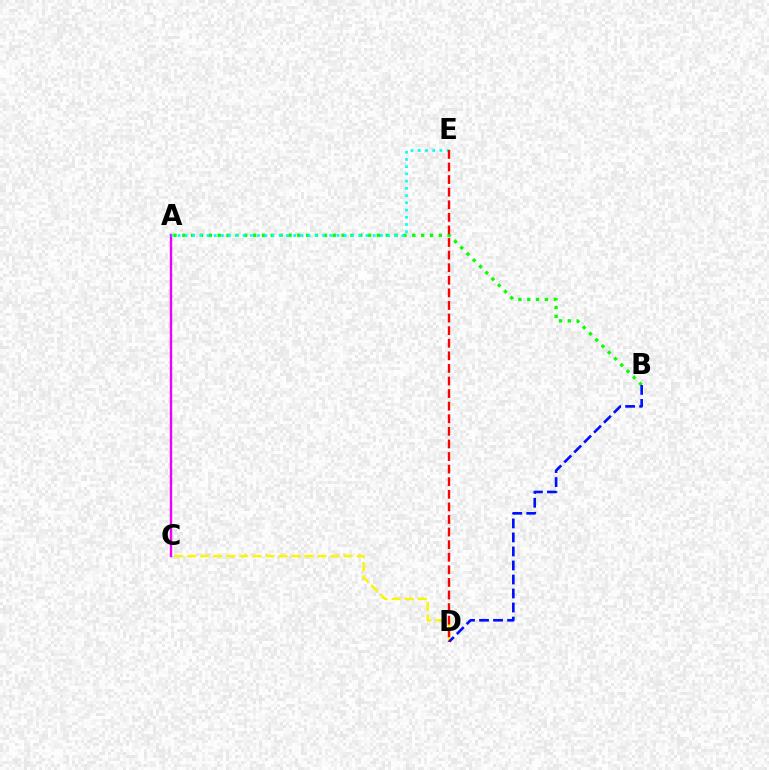{('C', 'D'): [{'color': '#fcf500', 'line_style': 'dashed', 'thickness': 1.77}], ('A', 'C'): [{'color': '#ee00ff', 'line_style': 'solid', 'thickness': 1.72}], ('A', 'B'): [{'color': '#08ff00', 'line_style': 'dotted', 'thickness': 2.4}], ('B', 'D'): [{'color': '#0010ff', 'line_style': 'dashed', 'thickness': 1.9}], ('A', 'E'): [{'color': '#00fff6', 'line_style': 'dotted', 'thickness': 1.96}], ('D', 'E'): [{'color': '#ff0000', 'line_style': 'dashed', 'thickness': 1.71}]}